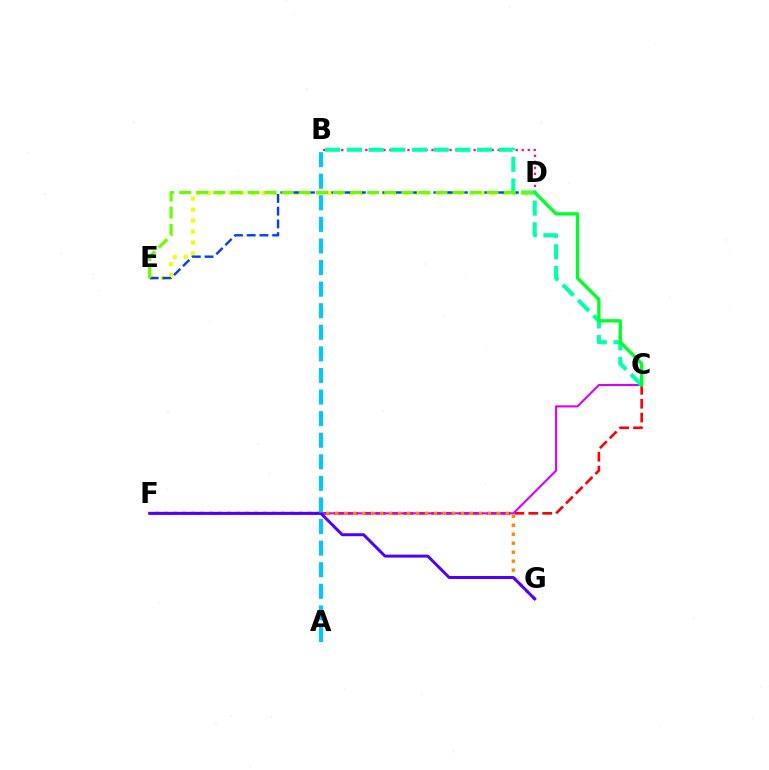{('C', 'F'): [{'color': '#ff0000', 'line_style': 'dashed', 'thickness': 1.89}, {'color': '#d600ff', 'line_style': 'solid', 'thickness': 1.51}], ('D', 'E'): [{'color': '#eeff00', 'line_style': 'dotted', 'thickness': 2.97}, {'color': '#003fff', 'line_style': 'dashed', 'thickness': 1.73}, {'color': '#66ff00', 'line_style': 'dashed', 'thickness': 2.32}], ('B', 'D'): [{'color': '#ff00a0', 'line_style': 'dotted', 'thickness': 1.63}], ('B', 'C'): [{'color': '#00ffaf', 'line_style': 'dashed', 'thickness': 2.95}], ('F', 'G'): [{'color': '#ff8800', 'line_style': 'dotted', 'thickness': 2.44}, {'color': '#4f00ff', 'line_style': 'solid', 'thickness': 2.14}], ('C', 'D'): [{'color': '#00ff27', 'line_style': 'solid', 'thickness': 2.4}], ('A', 'B'): [{'color': '#00c7ff', 'line_style': 'dashed', 'thickness': 2.93}]}